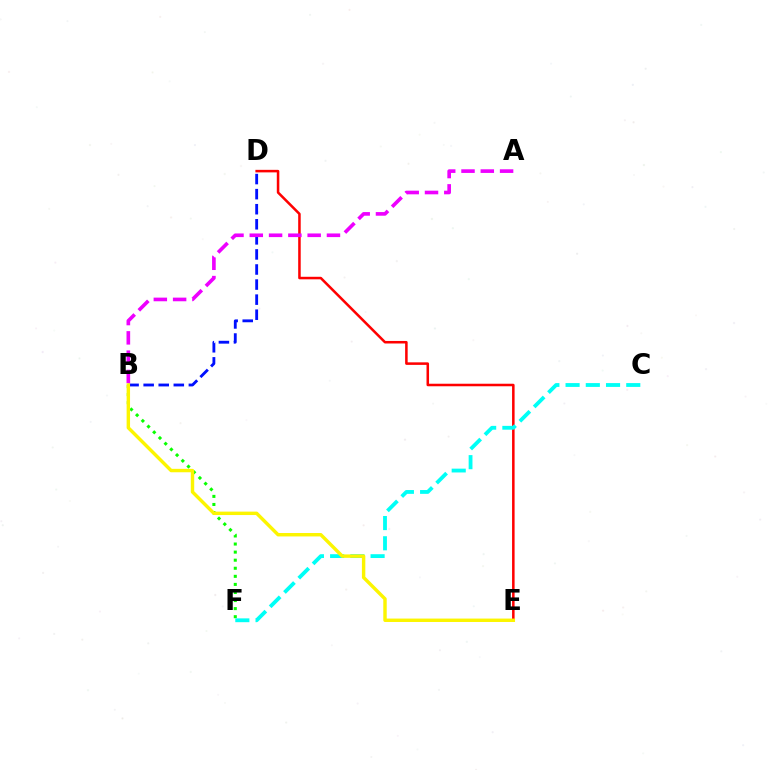{('D', 'E'): [{'color': '#ff0000', 'line_style': 'solid', 'thickness': 1.82}], ('B', 'F'): [{'color': '#08ff00', 'line_style': 'dotted', 'thickness': 2.19}], ('C', 'F'): [{'color': '#00fff6', 'line_style': 'dashed', 'thickness': 2.75}], ('B', 'D'): [{'color': '#0010ff', 'line_style': 'dashed', 'thickness': 2.05}], ('A', 'B'): [{'color': '#ee00ff', 'line_style': 'dashed', 'thickness': 2.62}], ('B', 'E'): [{'color': '#fcf500', 'line_style': 'solid', 'thickness': 2.46}]}